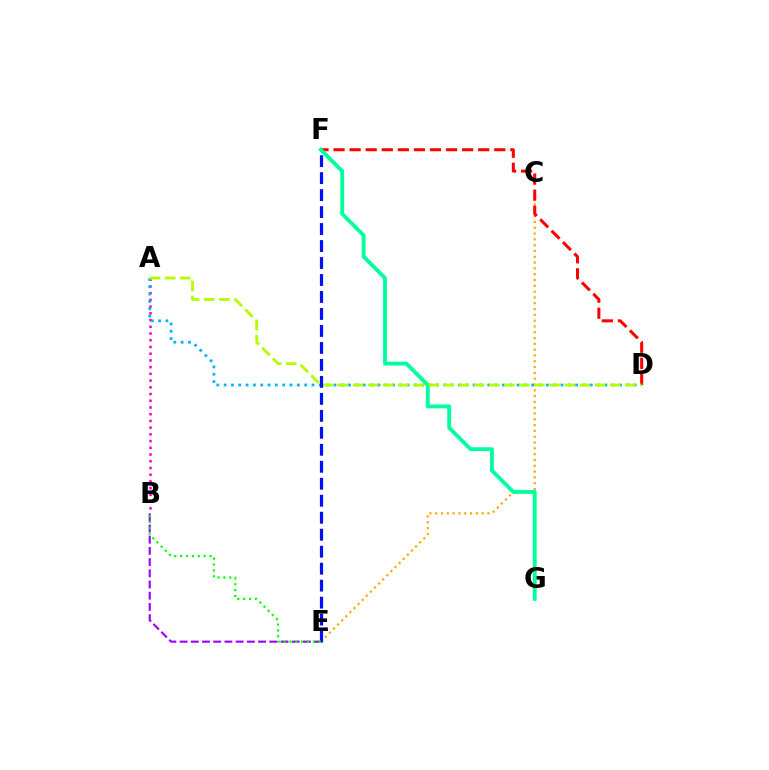{('C', 'E'): [{'color': '#ffa500', 'line_style': 'dotted', 'thickness': 1.58}], ('A', 'B'): [{'color': '#ff00bd', 'line_style': 'dotted', 'thickness': 1.83}], ('A', 'D'): [{'color': '#00b5ff', 'line_style': 'dotted', 'thickness': 1.99}, {'color': '#b3ff00', 'line_style': 'dashed', 'thickness': 2.06}], ('D', 'F'): [{'color': '#ff0000', 'line_style': 'dashed', 'thickness': 2.18}], ('F', 'G'): [{'color': '#00ff9d', 'line_style': 'solid', 'thickness': 2.78}], ('E', 'F'): [{'color': '#0010ff', 'line_style': 'dashed', 'thickness': 2.31}], ('B', 'E'): [{'color': '#9b00ff', 'line_style': 'dashed', 'thickness': 1.52}, {'color': '#08ff00', 'line_style': 'dotted', 'thickness': 1.6}]}